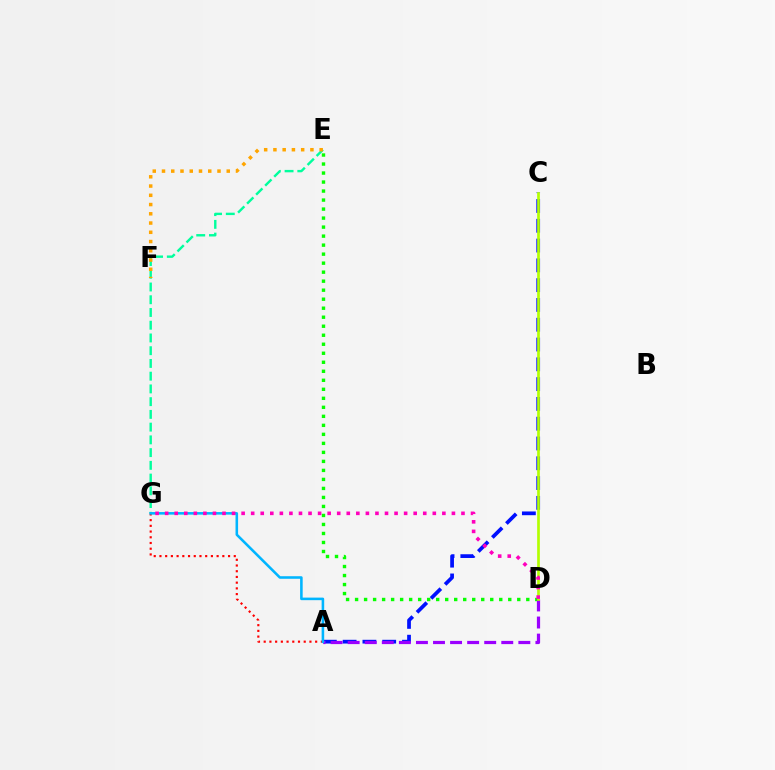{('E', 'G'): [{'color': '#00ff9d', 'line_style': 'dashed', 'thickness': 1.73}], ('A', 'G'): [{'color': '#ff0000', 'line_style': 'dotted', 'thickness': 1.55}, {'color': '#00b5ff', 'line_style': 'solid', 'thickness': 1.85}], ('E', 'F'): [{'color': '#ffa500', 'line_style': 'dotted', 'thickness': 2.51}], ('A', 'C'): [{'color': '#0010ff', 'line_style': 'dashed', 'thickness': 2.69}], ('D', 'E'): [{'color': '#08ff00', 'line_style': 'dotted', 'thickness': 2.45}], ('A', 'D'): [{'color': '#9b00ff', 'line_style': 'dashed', 'thickness': 2.32}], ('C', 'D'): [{'color': '#b3ff00', 'line_style': 'solid', 'thickness': 1.93}], ('D', 'G'): [{'color': '#ff00bd', 'line_style': 'dotted', 'thickness': 2.6}]}